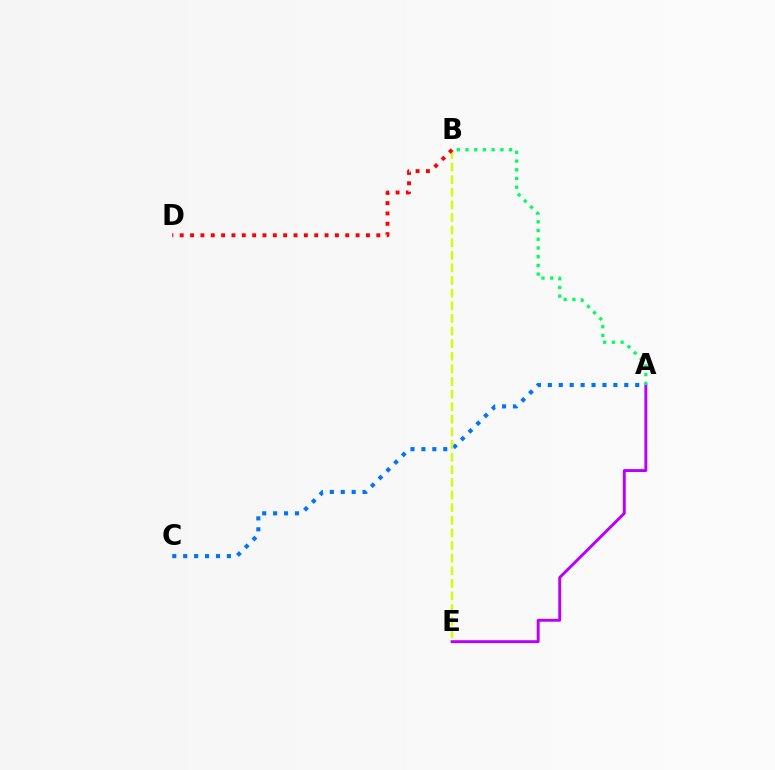{('A', 'C'): [{'color': '#0074ff', 'line_style': 'dotted', 'thickness': 2.97}], ('A', 'E'): [{'color': '#b900ff', 'line_style': 'solid', 'thickness': 2.1}], ('B', 'E'): [{'color': '#d1ff00', 'line_style': 'dashed', 'thickness': 1.71}], ('B', 'D'): [{'color': '#ff0000', 'line_style': 'dotted', 'thickness': 2.81}], ('A', 'B'): [{'color': '#00ff5c', 'line_style': 'dotted', 'thickness': 2.37}]}